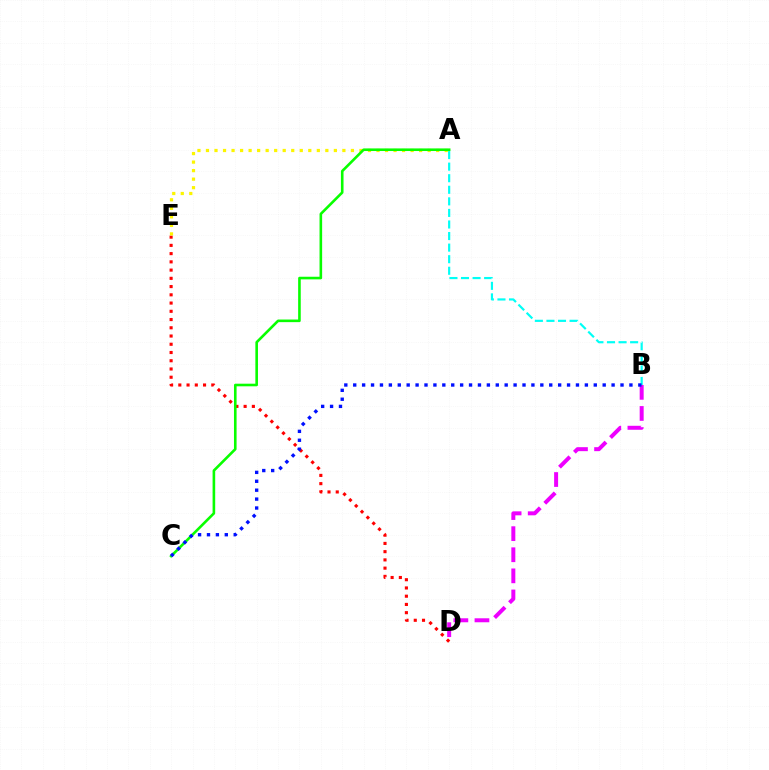{('D', 'E'): [{'color': '#ff0000', 'line_style': 'dotted', 'thickness': 2.24}], ('A', 'B'): [{'color': '#00fff6', 'line_style': 'dashed', 'thickness': 1.57}], ('A', 'E'): [{'color': '#fcf500', 'line_style': 'dotted', 'thickness': 2.32}], ('B', 'D'): [{'color': '#ee00ff', 'line_style': 'dashed', 'thickness': 2.87}], ('A', 'C'): [{'color': '#08ff00', 'line_style': 'solid', 'thickness': 1.88}], ('B', 'C'): [{'color': '#0010ff', 'line_style': 'dotted', 'thickness': 2.42}]}